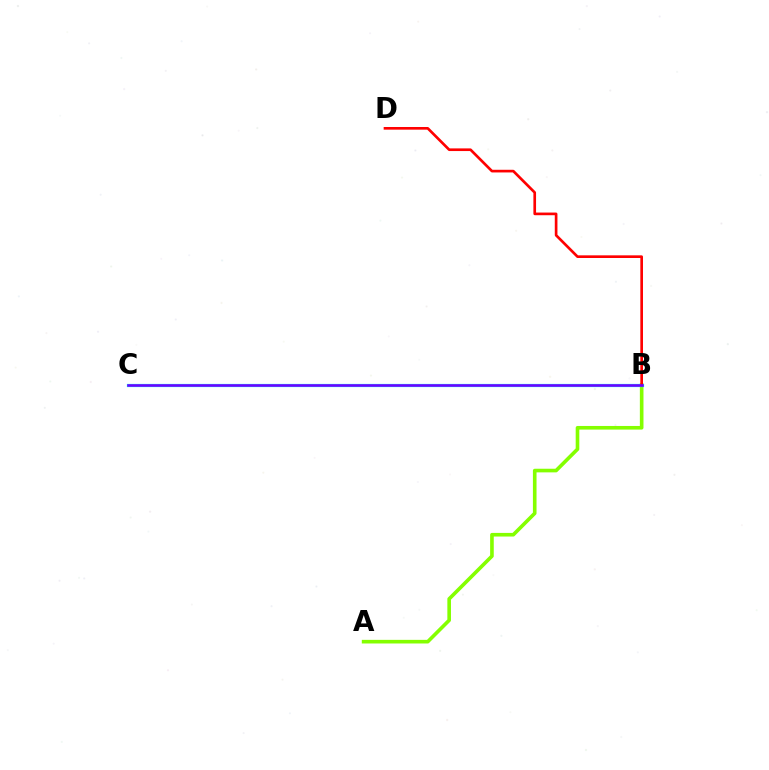{('A', 'B'): [{'color': '#84ff00', 'line_style': 'solid', 'thickness': 2.61}], ('B', 'C'): [{'color': '#00fff6', 'line_style': 'solid', 'thickness': 2.31}, {'color': '#7200ff', 'line_style': 'solid', 'thickness': 1.84}], ('B', 'D'): [{'color': '#ff0000', 'line_style': 'solid', 'thickness': 1.92}]}